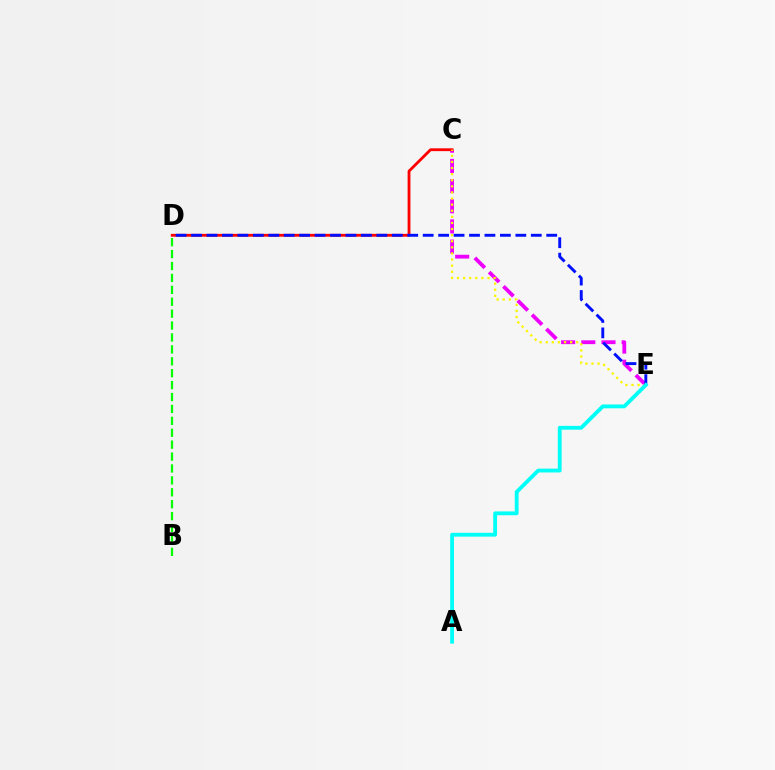{('C', 'E'): [{'color': '#ee00ff', 'line_style': 'dashed', 'thickness': 2.74}, {'color': '#fcf500', 'line_style': 'dotted', 'thickness': 1.66}], ('C', 'D'): [{'color': '#ff0000', 'line_style': 'solid', 'thickness': 2.03}], ('D', 'E'): [{'color': '#0010ff', 'line_style': 'dashed', 'thickness': 2.1}], ('B', 'D'): [{'color': '#08ff00', 'line_style': 'dashed', 'thickness': 1.62}], ('A', 'E'): [{'color': '#00fff6', 'line_style': 'solid', 'thickness': 2.75}]}